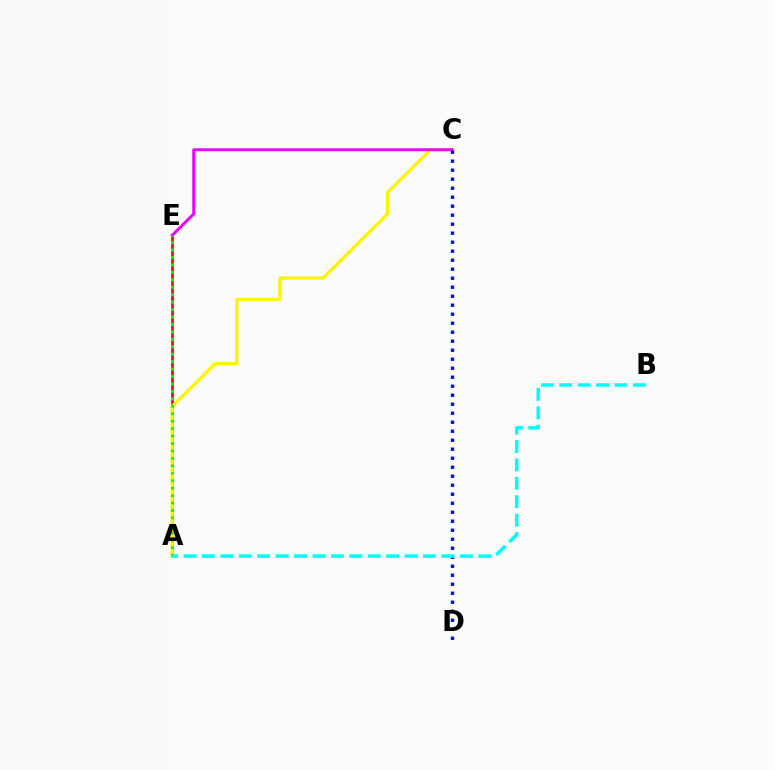{('A', 'E'): [{'color': '#ff0000', 'line_style': 'solid', 'thickness': 1.9}, {'color': '#08ff00', 'line_style': 'dotted', 'thickness': 2.02}], ('A', 'C'): [{'color': '#fcf500', 'line_style': 'solid', 'thickness': 2.33}], ('C', 'E'): [{'color': '#ee00ff', 'line_style': 'solid', 'thickness': 2.13}], ('C', 'D'): [{'color': '#0010ff', 'line_style': 'dotted', 'thickness': 2.45}], ('A', 'B'): [{'color': '#00fff6', 'line_style': 'dashed', 'thickness': 2.5}]}